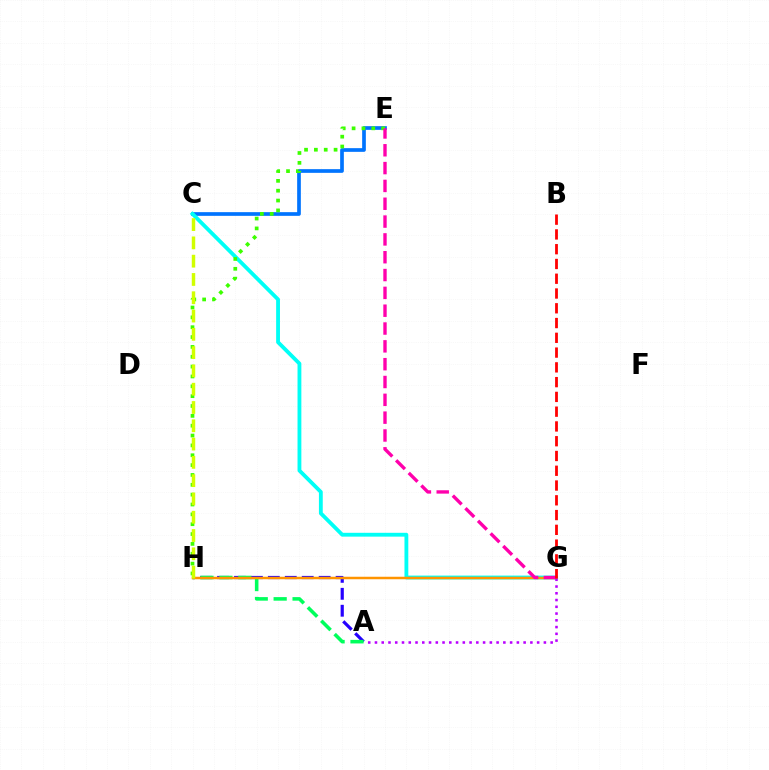{('A', 'H'): [{'color': '#2500ff', 'line_style': 'dashed', 'thickness': 2.3}, {'color': '#00ff5c', 'line_style': 'dashed', 'thickness': 2.57}], ('C', 'E'): [{'color': '#0074ff', 'line_style': 'solid', 'thickness': 2.66}], ('C', 'G'): [{'color': '#00fff6', 'line_style': 'solid', 'thickness': 2.76}], ('E', 'H'): [{'color': '#3dff00', 'line_style': 'dotted', 'thickness': 2.68}], ('G', 'H'): [{'color': '#ff9400', 'line_style': 'solid', 'thickness': 1.79}], ('C', 'H'): [{'color': '#d1ff00', 'line_style': 'dashed', 'thickness': 2.48}], ('A', 'G'): [{'color': '#b900ff', 'line_style': 'dotted', 'thickness': 1.84}], ('E', 'G'): [{'color': '#ff00ac', 'line_style': 'dashed', 'thickness': 2.42}], ('B', 'G'): [{'color': '#ff0000', 'line_style': 'dashed', 'thickness': 2.01}]}